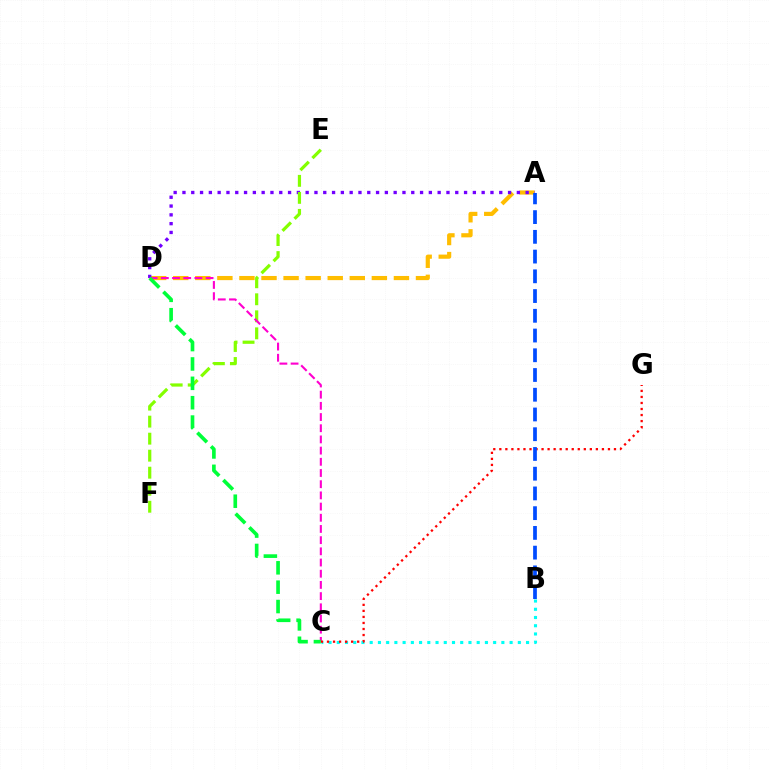{('A', 'D'): [{'color': '#ffbd00', 'line_style': 'dashed', 'thickness': 3.0}, {'color': '#7200ff', 'line_style': 'dotted', 'thickness': 2.39}], ('B', 'C'): [{'color': '#00fff6', 'line_style': 'dotted', 'thickness': 2.24}], ('E', 'F'): [{'color': '#84ff00', 'line_style': 'dashed', 'thickness': 2.31}], ('C', 'D'): [{'color': '#ff00cf', 'line_style': 'dashed', 'thickness': 1.52}, {'color': '#00ff39', 'line_style': 'dashed', 'thickness': 2.63}], ('C', 'G'): [{'color': '#ff0000', 'line_style': 'dotted', 'thickness': 1.64}], ('A', 'B'): [{'color': '#004bff', 'line_style': 'dashed', 'thickness': 2.68}]}